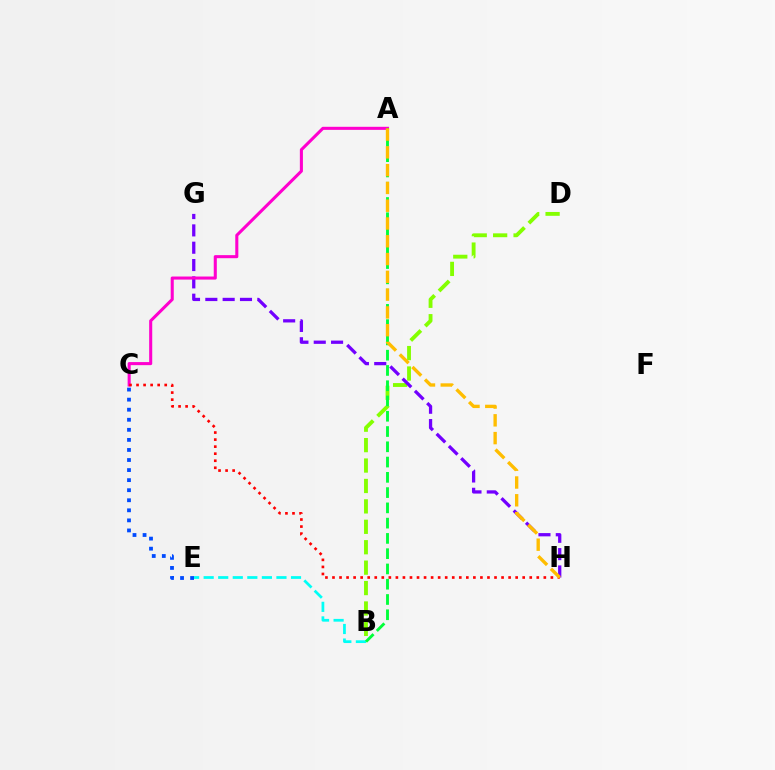{('B', 'D'): [{'color': '#84ff00', 'line_style': 'dashed', 'thickness': 2.77}], ('G', 'H'): [{'color': '#7200ff', 'line_style': 'dashed', 'thickness': 2.35}], ('B', 'E'): [{'color': '#00fff6', 'line_style': 'dashed', 'thickness': 1.98}], ('C', 'E'): [{'color': '#004bff', 'line_style': 'dotted', 'thickness': 2.73}], ('A', 'C'): [{'color': '#ff00cf', 'line_style': 'solid', 'thickness': 2.21}], ('A', 'B'): [{'color': '#00ff39', 'line_style': 'dashed', 'thickness': 2.07}], ('C', 'H'): [{'color': '#ff0000', 'line_style': 'dotted', 'thickness': 1.91}], ('A', 'H'): [{'color': '#ffbd00', 'line_style': 'dashed', 'thickness': 2.42}]}